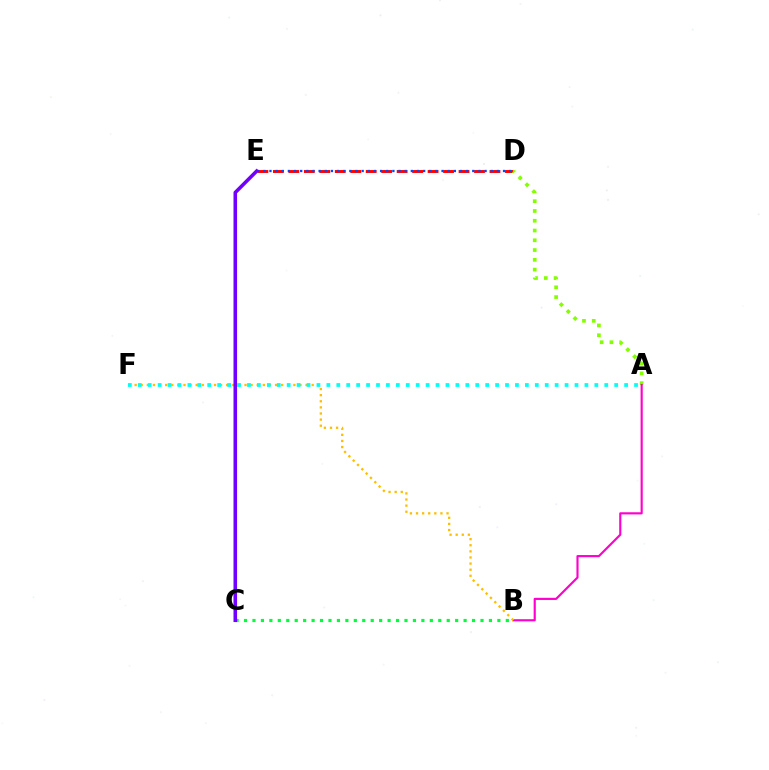{('D', 'E'): [{'color': '#ff0000', 'line_style': 'dashed', 'thickness': 2.1}, {'color': '#004bff', 'line_style': 'dotted', 'thickness': 1.67}], ('B', 'C'): [{'color': '#00ff39', 'line_style': 'dotted', 'thickness': 2.29}], ('A', 'D'): [{'color': '#84ff00', 'line_style': 'dotted', 'thickness': 2.66}], ('A', 'B'): [{'color': '#ff00cf', 'line_style': 'solid', 'thickness': 1.54}], ('B', 'F'): [{'color': '#ffbd00', 'line_style': 'dotted', 'thickness': 1.66}], ('C', 'E'): [{'color': '#7200ff', 'line_style': 'solid', 'thickness': 2.57}], ('A', 'F'): [{'color': '#00fff6', 'line_style': 'dotted', 'thickness': 2.7}]}